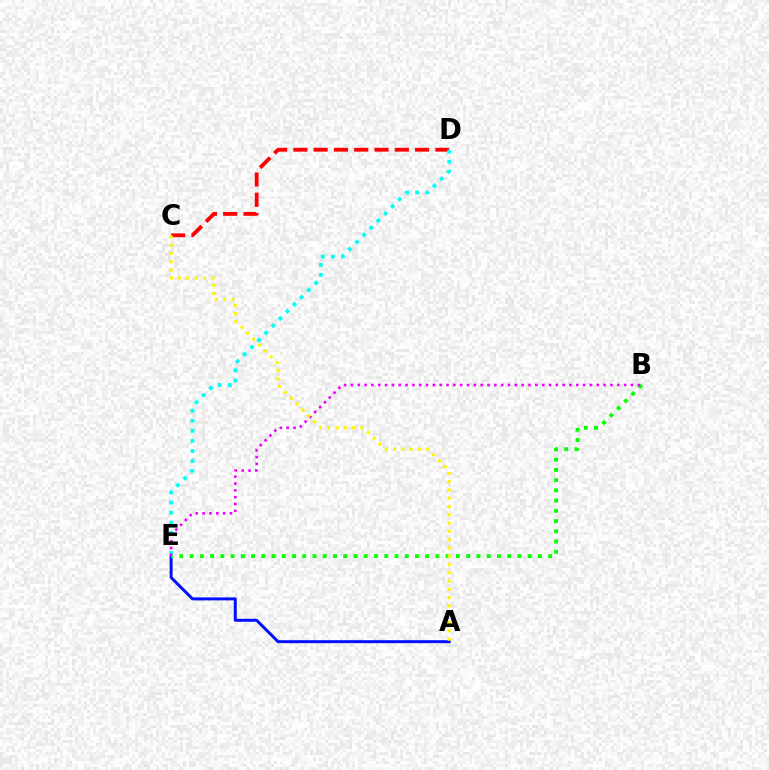{('A', 'E'): [{'color': '#0010ff', 'line_style': 'solid', 'thickness': 2.13}], ('B', 'E'): [{'color': '#08ff00', 'line_style': 'dotted', 'thickness': 2.78}, {'color': '#ee00ff', 'line_style': 'dotted', 'thickness': 1.86}], ('C', 'D'): [{'color': '#ff0000', 'line_style': 'dashed', 'thickness': 2.76}], ('D', 'E'): [{'color': '#00fff6', 'line_style': 'dotted', 'thickness': 2.74}], ('A', 'C'): [{'color': '#fcf500', 'line_style': 'dotted', 'thickness': 2.25}]}